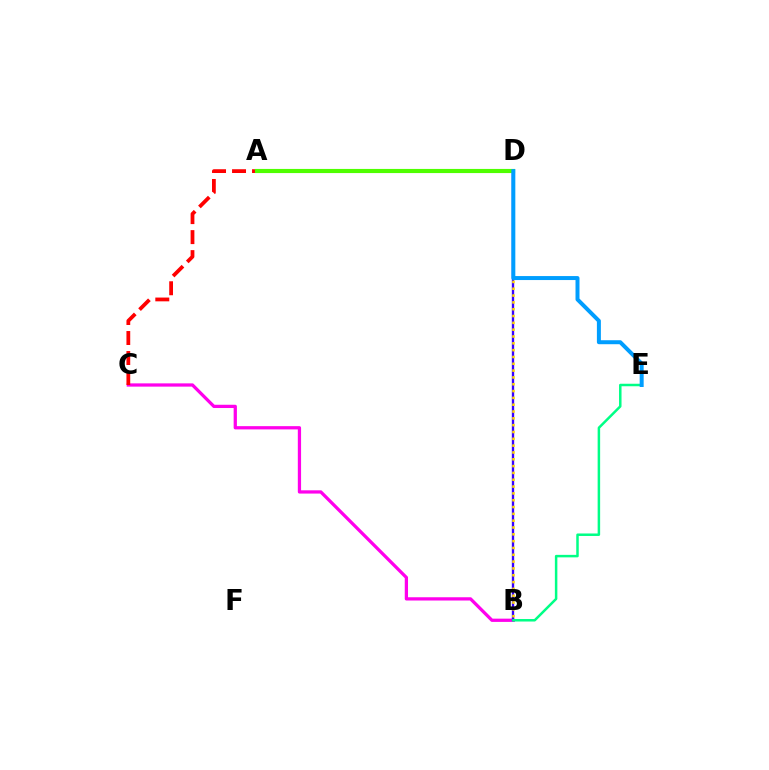{('B', 'C'): [{'color': '#ff00ed', 'line_style': 'solid', 'thickness': 2.35}], ('C', 'D'): [{'color': '#ff0000', 'line_style': 'dashed', 'thickness': 2.72}], ('B', 'D'): [{'color': '#3700ff', 'line_style': 'solid', 'thickness': 1.69}, {'color': '#ffd500', 'line_style': 'dotted', 'thickness': 1.85}], ('A', 'D'): [{'color': '#4fff00', 'line_style': 'solid', 'thickness': 2.98}], ('B', 'E'): [{'color': '#00ff86', 'line_style': 'solid', 'thickness': 1.8}], ('D', 'E'): [{'color': '#009eff', 'line_style': 'solid', 'thickness': 2.87}]}